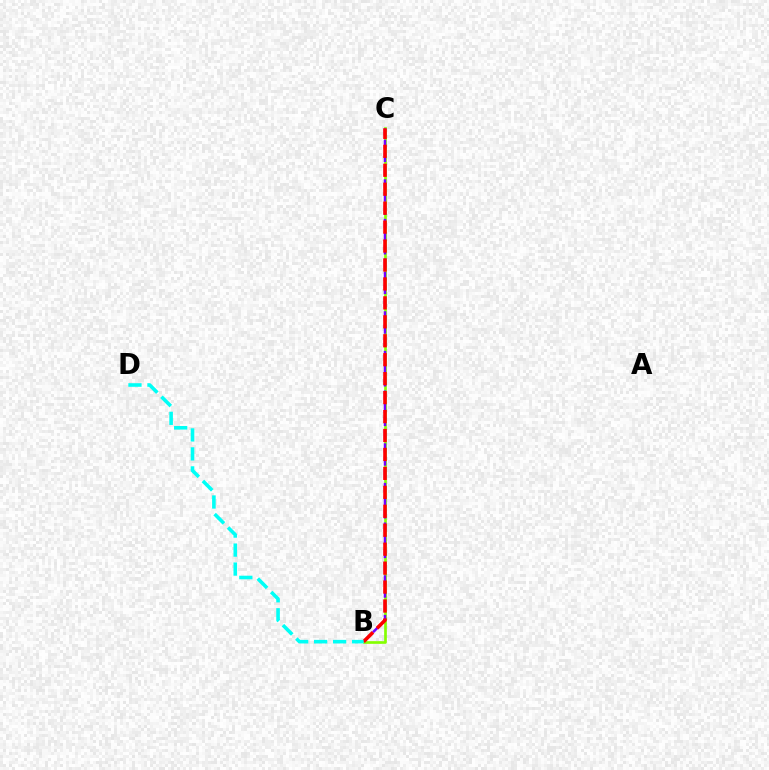{('B', 'C'): [{'color': '#84ff00', 'line_style': 'solid', 'thickness': 1.93}, {'color': '#7200ff', 'line_style': 'dashed', 'thickness': 1.79}, {'color': '#ff0000', 'line_style': 'dashed', 'thickness': 2.57}], ('B', 'D'): [{'color': '#00fff6', 'line_style': 'dashed', 'thickness': 2.58}]}